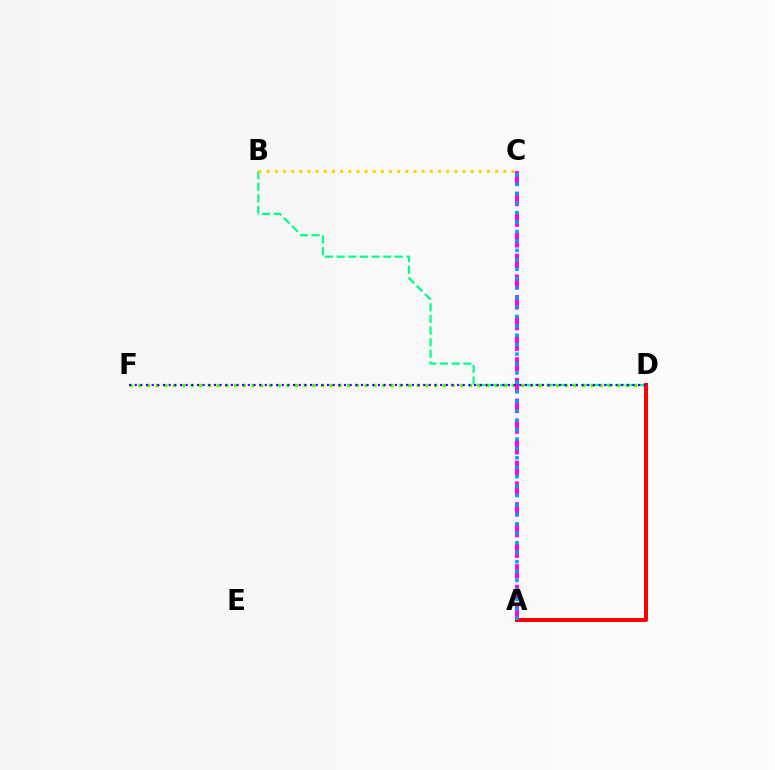{('B', 'D'): [{'color': '#00ff86', 'line_style': 'dashed', 'thickness': 1.58}], ('B', 'C'): [{'color': '#ffd500', 'line_style': 'dotted', 'thickness': 2.22}], ('D', 'F'): [{'color': '#4fff00', 'line_style': 'dotted', 'thickness': 2.36}, {'color': '#3700ff', 'line_style': 'dotted', 'thickness': 1.54}], ('A', 'D'): [{'color': '#ff0000', 'line_style': 'solid', 'thickness': 2.89}], ('A', 'C'): [{'color': '#ff00ed', 'line_style': 'dashed', 'thickness': 2.81}, {'color': '#009eff', 'line_style': 'dotted', 'thickness': 2.56}]}